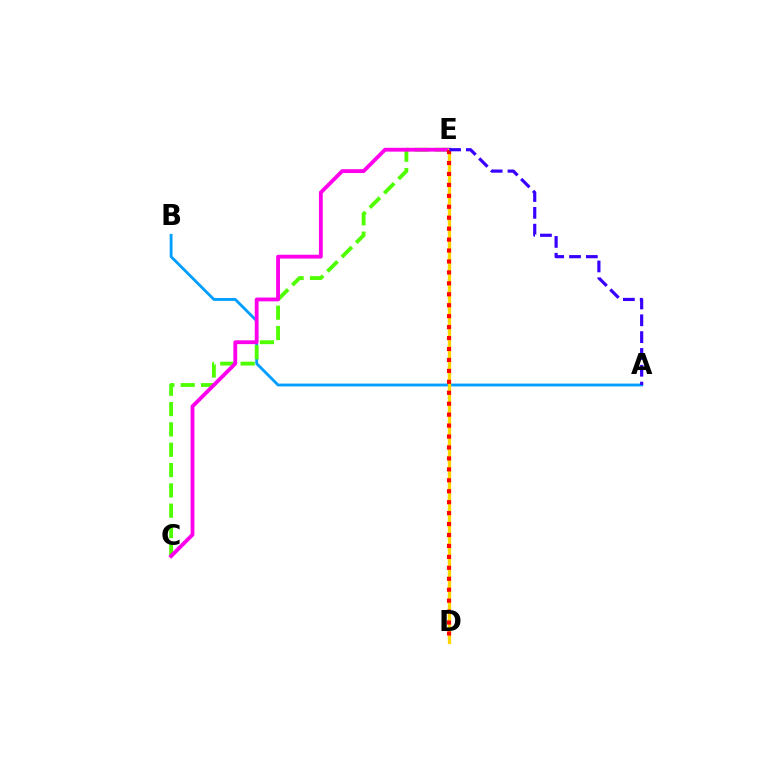{('A', 'B'): [{'color': '#009eff', 'line_style': 'solid', 'thickness': 2.03}], ('C', 'E'): [{'color': '#4fff00', 'line_style': 'dashed', 'thickness': 2.76}, {'color': '#ff00ed', 'line_style': 'solid', 'thickness': 2.75}], ('D', 'E'): [{'color': '#00ff86', 'line_style': 'dotted', 'thickness': 1.59}, {'color': '#ffd500', 'line_style': 'solid', 'thickness': 2.37}, {'color': '#ff0000', 'line_style': 'dotted', 'thickness': 2.97}], ('A', 'E'): [{'color': '#3700ff', 'line_style': 'dashed', 'thickness': 2.29}]}